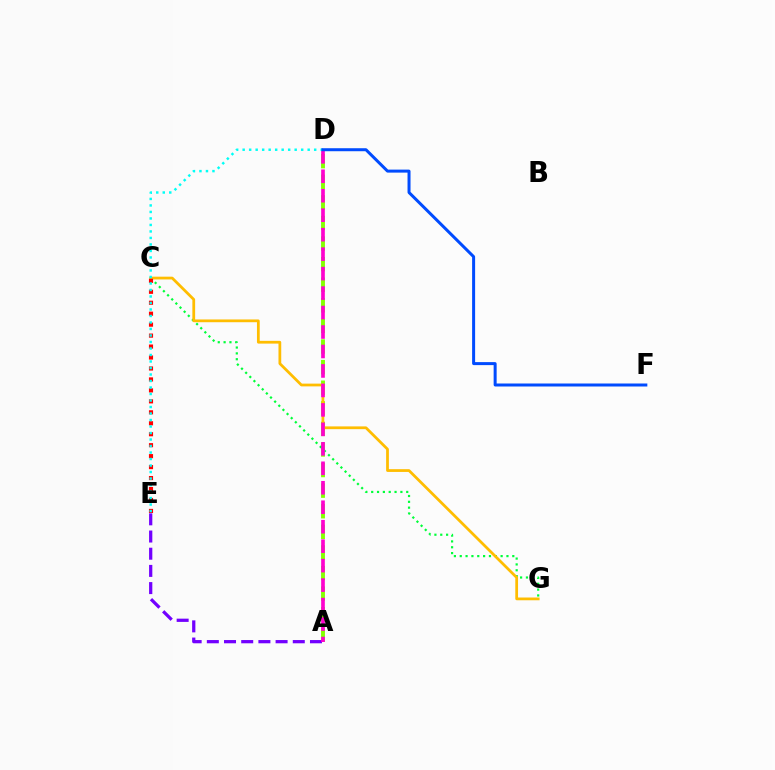{('A', 'D'): [{'color': '#84ff00', 'line_style': 'dashed', 'thickness': 2.8}, {'color': '#ff00cf', 'line_style': 'dashed', 'thickness': 2.64}], ('C', 'G'): [{'color': '#00ff39', 'line_style': 'dotted', 'thickness': 1.59}, {'color': '#ffbd00', 'line_style': 'solid', 'thickness': 1.98}], ('A', 'E'): [{'color': '#7200ff', 'line_style': 'dashed', 'thickness': 2.34}], ('C', 'E'): [{'color': '#ff0000', 'line_style': 'dotted', 'thickness': 2.98}], ('D', 'E'): [{'color': '#00fff6', 'line_style': 'dotted', 'thickness': 1.77}], ('D', 'F'): [{'color': '#004bff', 'line_style': 'solid', 'thickness': 2.16}]}